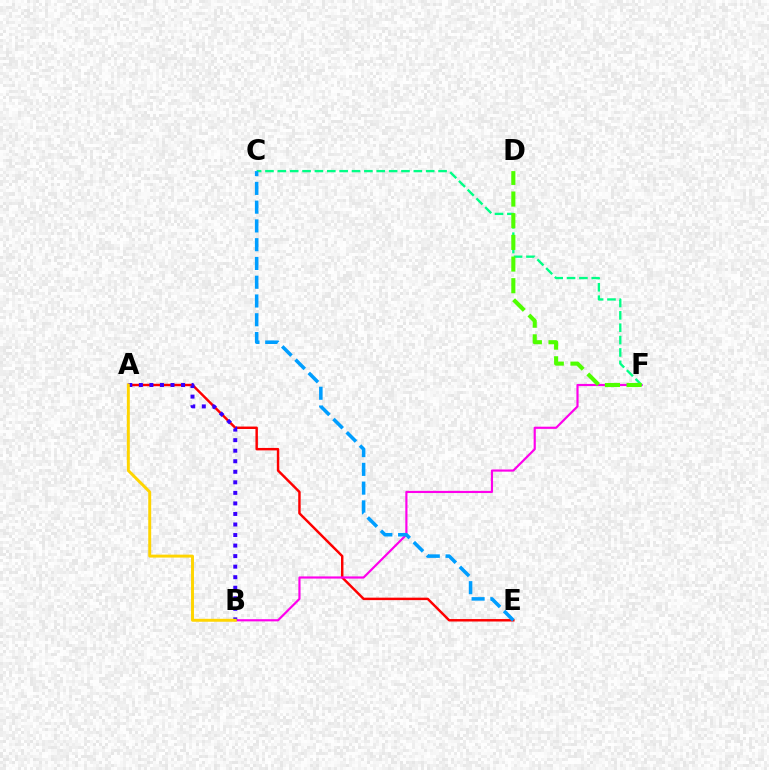{('A', 'E'): [{'color': '#ff0000', 'line_style': 'solid', 'thickness': 1.77}], ('B', 'F'): [{'color': '#ff00ed', 'line_style': 'solid', 'thickness': 1.56}], ('C', 'F'): [{'color': '#00ff86', 'line_style': 'dashed', 'thickness': 1.68}], ('A', 'B'): [{'color': '#3700ff', 'line_style': 'dotted', 'thickness': 2.86}, {'color': '#ffd500', 'line_style': 'solid', 'thickness': 2.11}], ('C', 'E'): [{'color': '#009eff', 'line_style': 'dashed', 'thickness': 2.55}], ('D', 'F'): [{'color': '#4fff00', 'line_style': 'dashed', 'thickness': 2.94}]}